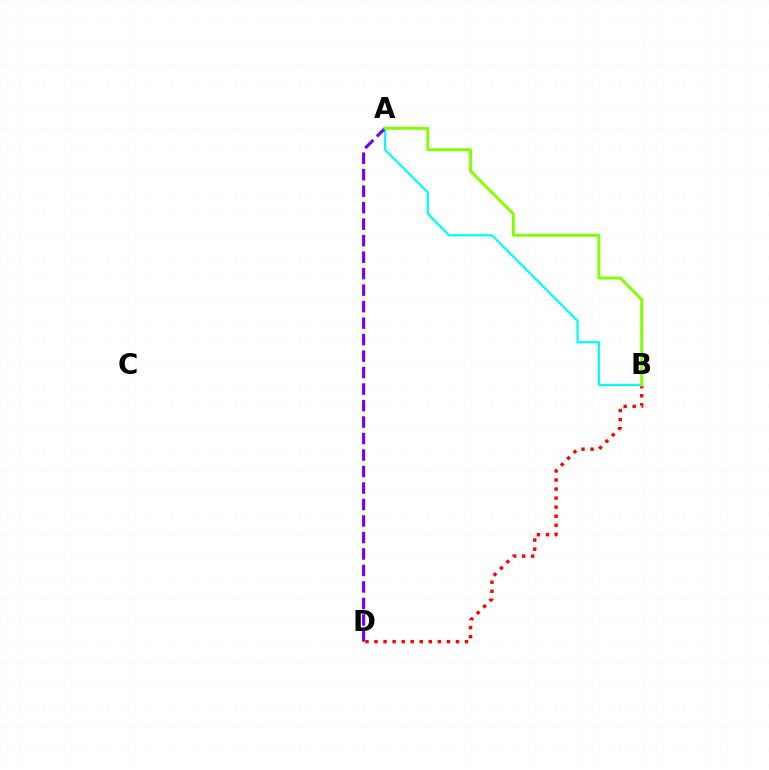{('B', 'D'): [{'color': '#ff0000', 'line_style': 'dotted', 'thickness': 2.46}], ('A', 'B'): [{'color': '#00fff6', 'line_style': 'solid', 'thickness': 1.61}, {'color': '#84ff00', 'line_style': 'solid', 'thickness': 2.11}], ('A', 'D'): [{'color': '#7200ff', 'line_style': 'dashed', 'thickness': 2.24}]}